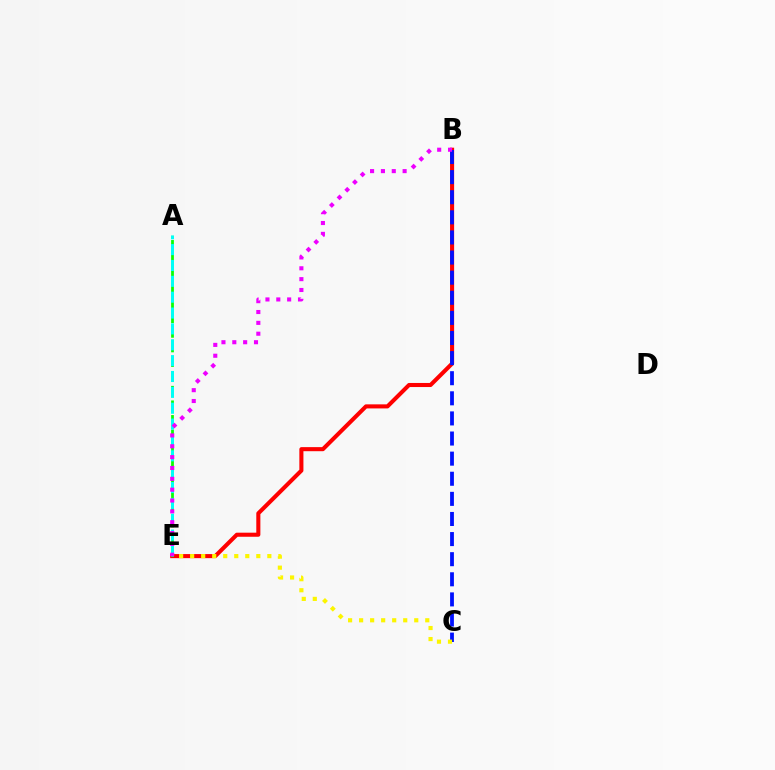{('B', 'E'): [{'color': '#ff0000', 'line_style': 'solid', 'thickness': 2.94}, {'color': '#ee00ff', 'line_style': 'dotted', 'thickness': 2.95}], ('A', 'E'): [{'color': '#08ff00', 'line_style': 'dashed', 'thickness': 1.98}, {'color': '#00fff6', 'line_style': 'dashed', 'thickness': 2.15}], ('B', 'C'): [{'color': '#0010ff', 'line_style': 'dashed', 'thickness': 2.73}], ('C', 'E'): [{'color': '#fcf500', 'line_style': 'dotted', 'thickness': 3.0}]}